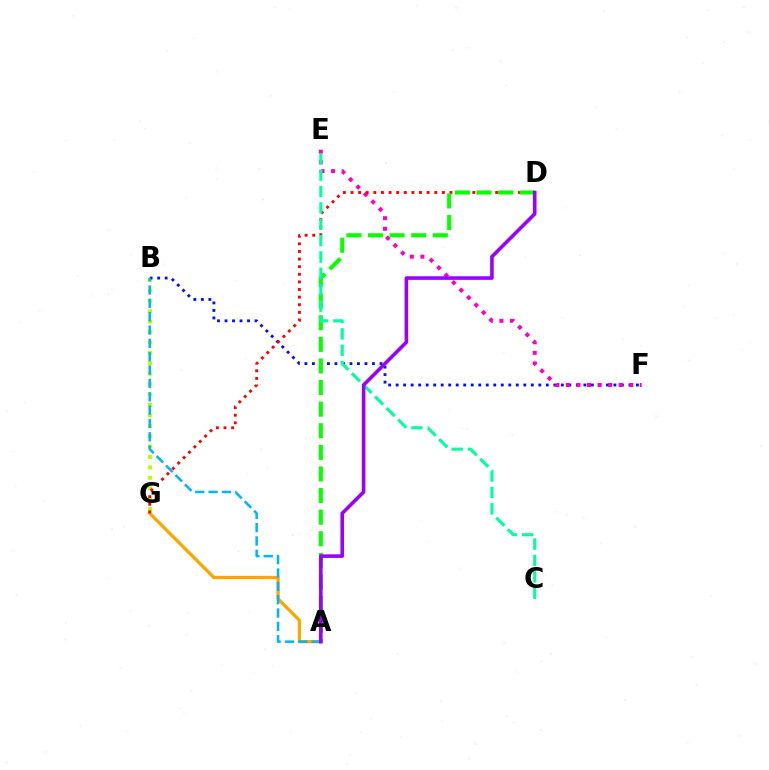{('B', 'G'): [{'color': '#b3ff00', 'line_style': 'dotted', 'thickness': 2.83}], ('B', 'F'): [{'color': '#0010ff', 'line_style': 'dotted', 'thickness': 2.04}], ('E', 'F'): [{'color': '#ff00bd', 'line_style': 'dotted', 'thickness': 2.87}], ('A', 'G'): [{'color': '#ffa500', 'line_style': 'solid', 'thickness': 2.35}], ('A', 'B'): [{'color': '#00b5ff', 'line_style': 'dashed', 'thickness': 1.81}], ('D', 'G'): [{'color': '#ff0000', 'line_style': 'dotted', 'thickness': 2.07}], ('A', 'D'): [{'color': '#08ff00', 'line_style': 'dashed', 'thickness': 2.93}, {'color': '#9b00ff', 'line_style': 'solid', 'thickness': 2.59}], ('C', 'E'): [{'color': '#00ff9d', 'line_style': 'dashed', 'thickness': 2.22}]}